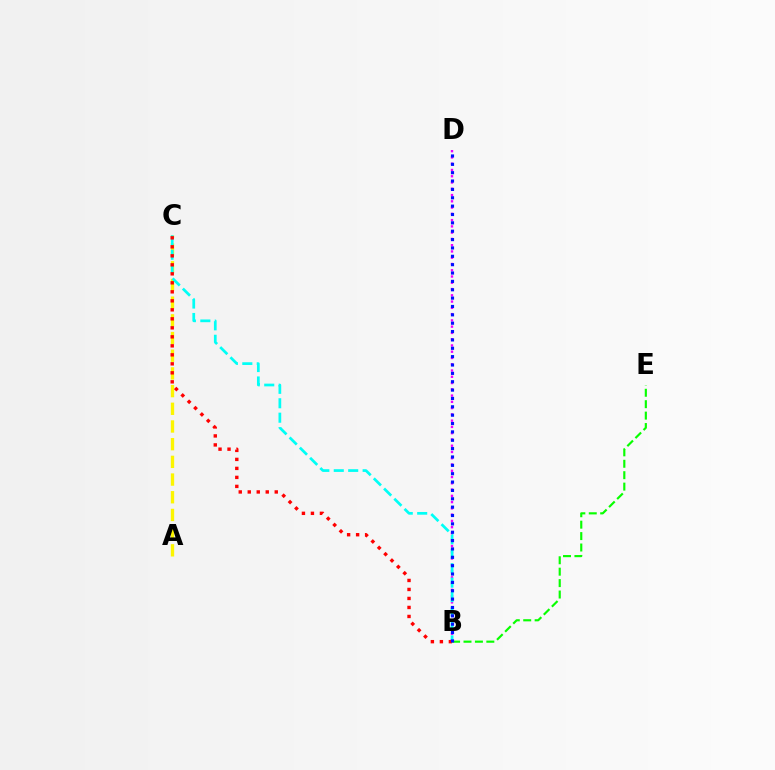{('A', 'C'): [{'color': '#fcf500', 'line_style': 'dashed', 'thickness': 2.4}], ('B', 'D'): [{'color': '#ee00ff', 'line_style': 'dotted', 'thickness': 1.7}, {'color': '#0010ff', 'line_style': 'dotted', 'thickness': 2.27}], ('B', 'C'): [{'color': '#00fff6', 'line_style': 'dashed', 'thickness': 1.96}, {'color': '#ff0000', 'line_style': 'dotted', 'thickness': 2.45}], ('B', 'E'): [{'color': '#08ff00', 'line_style': 'dashed', 'thickness': 1.55}]}